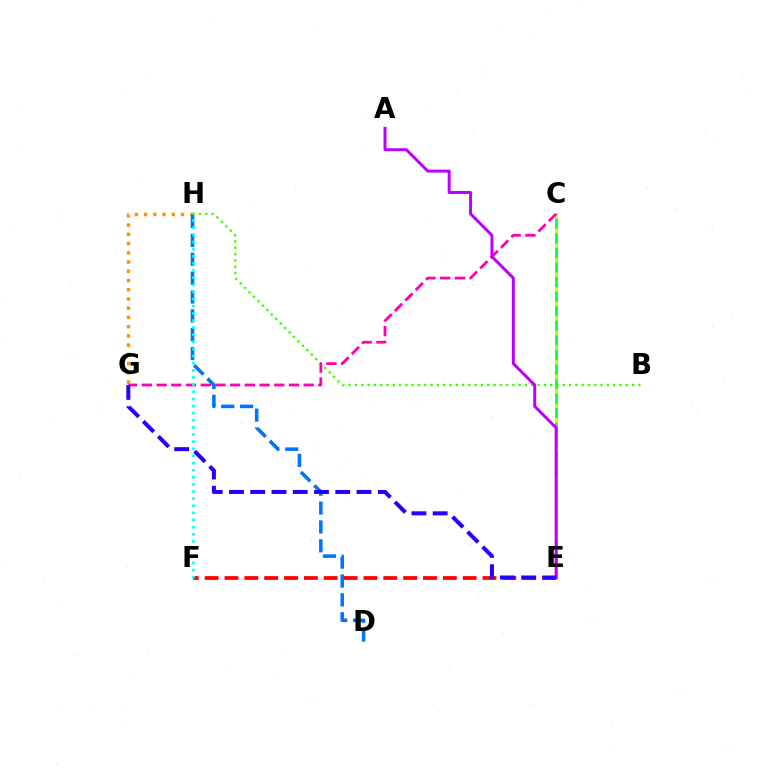{('C', 'E'): [{'color': '#d1ff00', 'line_style': 'solid', 'thickness': 2.24}, {'color': '#00ff5c', 'line_style': 'dashed', 'thickness': 1.98}], ('G', 'H'): [{'color': '#ff9400', 'line_style': 'dotted', 'thickness': 2.51}], ('B', 'H'): [{'color': '#3dff00', 'line_style': 'dotted', 'thickness': 1.71}], ('C', 'G'): [{'color': '#ff00ac', 'line_style': 'dashed', 'thickness': 2.0}], ('A', 'E'): [{'color': '#b900ff', 'line_style': 'solid', 'thickness': 2.14}], ('E', 'F'): [{'color': '#ff0000', 'line_style': 'dashed', 'thickness': 2.7}], ('D', 'H'): [{'color': '#0074ff', 'line_style': 'dashed', 'thickness': 2.56}], ('F', 'H'): [{'color': '#00fff6', 'line_style': 'dotted', 'thickness': 1.94}], ('E', 'G'): [{'color': '#2500ff', 'line_style': 'dashed', 'thickness': 2.89}]}